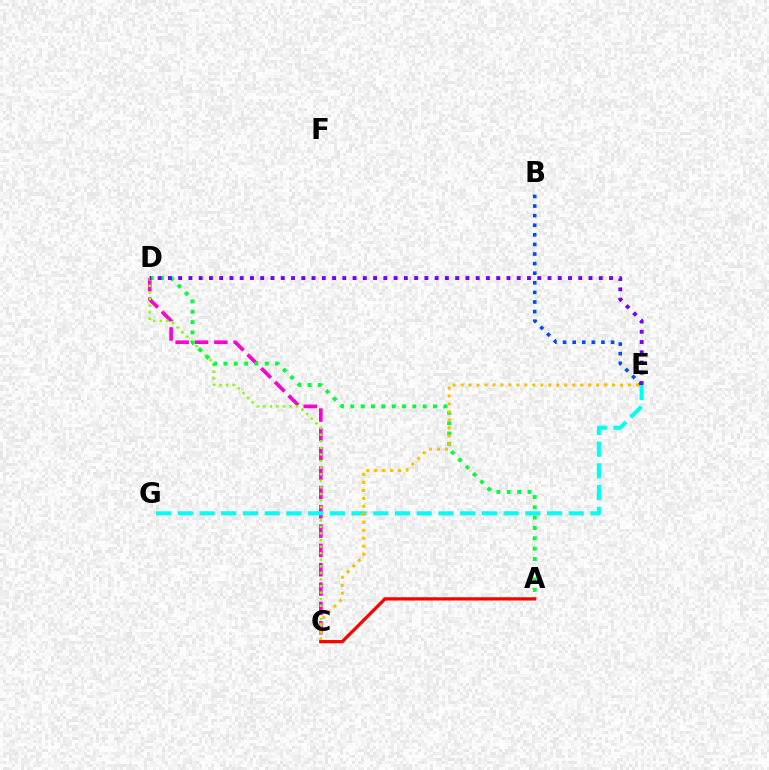{('C', 'D'): [{'color': '#ff00cf', 'line_style': 'dashed', 'thickness': 2.63}, {'color': '#84ff00', 'line_style': 'dotted', 'thickness': 1.79}], ('B', 'E'): [{'color': '#004bff', 'line_style': 'dotted', 'thickness': 2.61}], ('E', 'G'): [{'color': '#00fff6', 'line_style': 'dashed', 'thickness': 2.95}], ('A', 'D'): [{'color': '#00ff39', 'line_style': 'dotted', 'thickness': 2.81}], ('C', 'E'): [{'color': '#ffbd00', 'line_style': 'dotted', 'thickness': 2.17}], ('A', 'C'): [{'color': '#ff0000', 'line_style': 'solid', 'thickness': 2.36}], ('D', 'E'): [{'color': '#7200ff', 'line_style': 'dotted', 'thickness': 2.79}]}